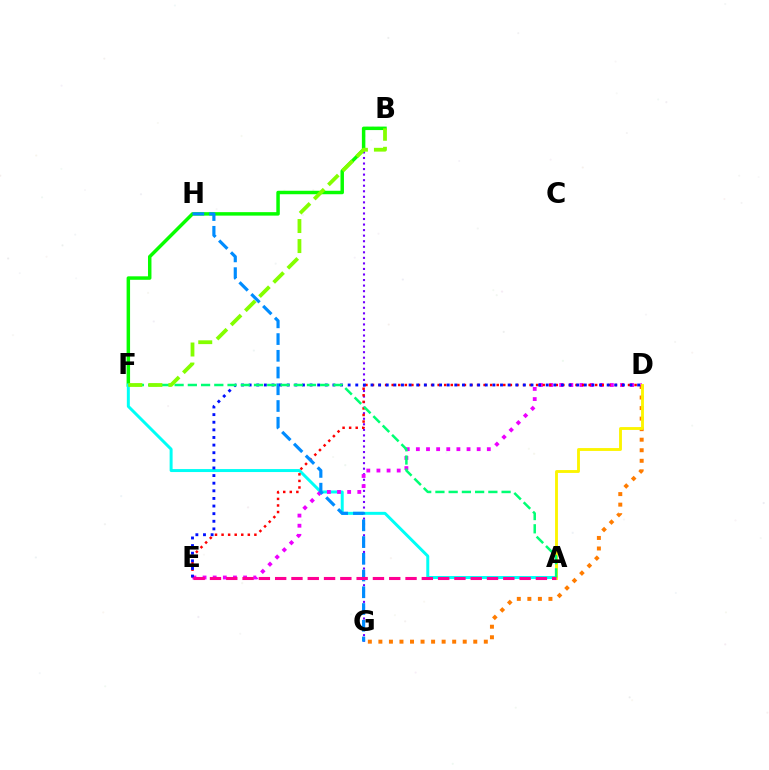{('B', 'G'): [{'color': '#7200ff', 'line_style': 'dotted', 'thickness': 1.51}], ('B', 'F'): [{'color': '#08ff00', 'line_style': 'solid', 'thickness': 2.5}, {'color': '#84ff00', 'line_style': 'dashed', 'thickness': 2.72}], ('A', 'F'): [{'color': '#00fff6', 'line_style': 'solid', 'thickness': 2.14}, {'color': '#00ff74', 'line_style': 'dashed', 'thickness': 1.8}], ('D', 'G'): [{'color': '#ff7c00', 'line_style': 'dotted', 'thickness': 2.86}], ('D', 'E'): [{'color': '#ee00ff', 'line_style': 'dotted', 'thickness': 2.75}, {'color': '#ff0000', 'line_style': 'dotted', 'thickness': 1.78}, {'color': '#0010ff', 'line_style': 'dotted', 'thickness': 2.07}], ('A', 'D'): [{'color': '#fcf500', 'line_style': 'solid', 'thickness': 2.06}], ('G', 'H'): [{'color': '#008cff', 'line_style': 'dashed', 'thickness': 2.27}], ('A', 'E'): [{'color': '#ff0094', 'line_style': 'dashed', 'thickness': 2.21}]}